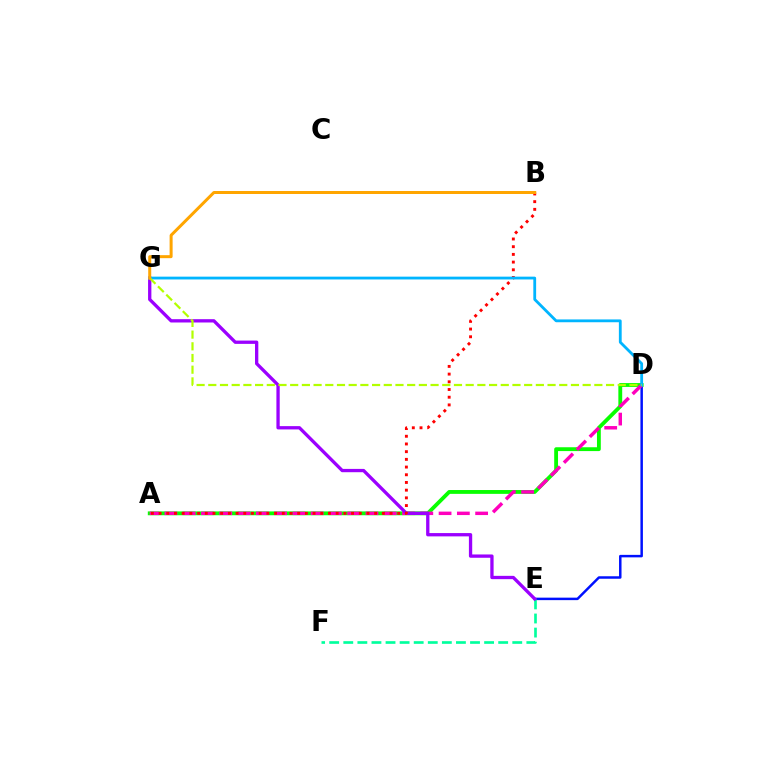{('D', 'E'): [{'color': '#0010ff', 'line_style': 'solid', 'thickness': 1.79}], ('A', 'D'): [{'color': '#08ff00', 'line_style': 'solid', 'thickness': 2.76}, {'color': '#ff00bd', 'line_style': 'dashed', 'thickness': 2.48}], ('E', 'F'): [{'color': '#00ff9d', 'line_style': 'dashed', 'thickness': 1.91}], ('E', 'G'): [{'color': '#9b00ff', 'line_style': 'solid', 'thickness': 2.38}], ('A', 'B'): [{'color': '#ff0000', 'line_style': 'dotted', 'thickness': 2.09}], ('D', 'G'): [{'color': '#00b5ff', 'line_style': 'solid', 'thickness': 2.02}, {'color': '#b3ff00', 'line_style': 'dashed', 'thickness': 1.59}], ('B', 'G'): [{'color': '#ffa500', 'line_style': 'solid', 'thickness': 2.16}]}